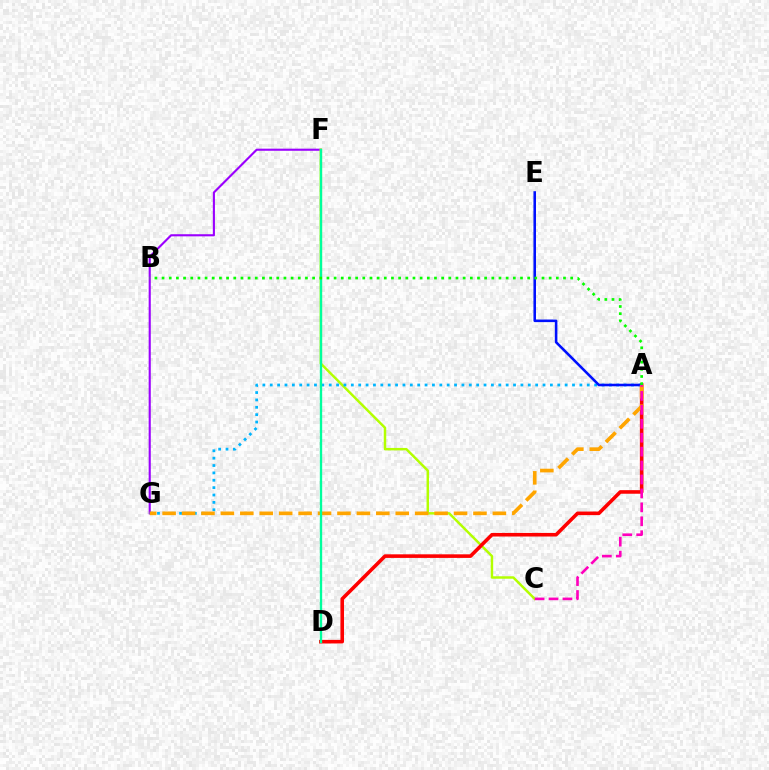{('F', 'G'): [{'color': '#9b00ff', 'line_style': 'solid', 'thickness': 1.52}], ('C', 'F'): [{'color': '#b3ff00', 'line_style': 'solid', 'thickness': 1.77}], ('A', 'D'): [{'color': '#ff0000', 'line_style': 'solid', 'thickness': 2.58}], ('A', 'G'): [{'color': '#00b5ff', 'line_style': 'dotted', 'thickness': 2.0}, {'color': '#ffa500', 'line_style': 'dashed', 'thickness': 2.64}], ('A', 'E'): [{'color': '#0010ff', 'line_style': 'solid', 'thickness': 1.85}], ('D', 'F'): [{'color': '#00ff9d', 'line_style': 'solid', 'thickness': 1.69}], ('A', 'C'): [{'color': '#ff00bd', 'line_style': 'dashed', 'thickness': 1.89}], ('A', 'B'): [{'color': '#08ff00', 'line_style': 'dotted', 'thickness': 1.95}]}